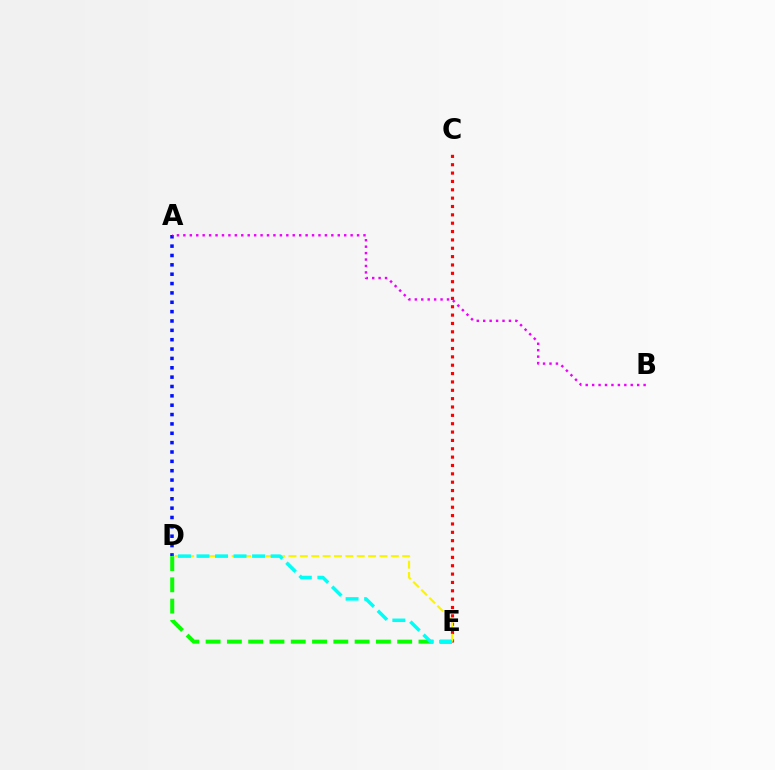{('D', 'E'): [{'color': '#08ff00', 'line_style': 'dashed', 'thickness': 2.89}, {'color': '#fcf500', 'line_style': 'dashed', 'thickness': 1.54}, {'color': '#00fff6', 'line_style': 'dashed', 'thickness': 2.52}], ('C', 'E'): [{'color': '#ff0000', 'line_style': 'dotted', 'thickness': 2.27}], ('A', 'D'): [{'color': '#0010ff', 'line_style': 'dotted', 'thickness': 2.54}], ('A', 'B'): [{'color': '#ee00ff', 'line_style': 'dotted', 'thickness': 1.75}]}